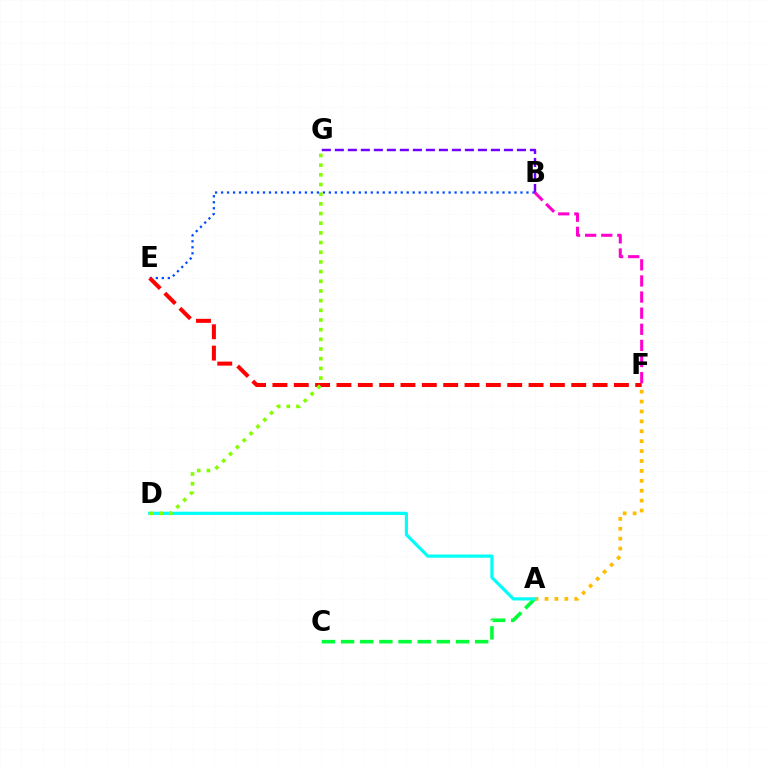{('B', 'G'): [{'color': '#7200ff', 'line_style': 'dashed', 'thickness': 1.77}], ('B', 'E'): [{'color': '#004bff', 'line_style': 'dotted', 'thickness': 1.63}], ('A', 'F'): [{'color': '#ffbd00', 'line_style': 'dotted', 'thickness': 2.69}], ('E', 'F'): [{'color': '#ff0000', 'line_style': 'dashed', 'thickness': 2.9}], ('A', 'C'): [{'color': '#00ff39', 'line_style': 'dashed', 'thickness': 2.6}], ('A', 'D'): [{'color': '#00fff6', 'line_style': 'solid', 'thickness': 2.3}], ('B', 'F'): [{'color': '#ff00cf', 'line_style': 'dashed', 'thickness': 2.19}], ('D', 'G'): [{'color': '#84ff00', 'line_style': 'dotted', 'thickness': 2.63}]}